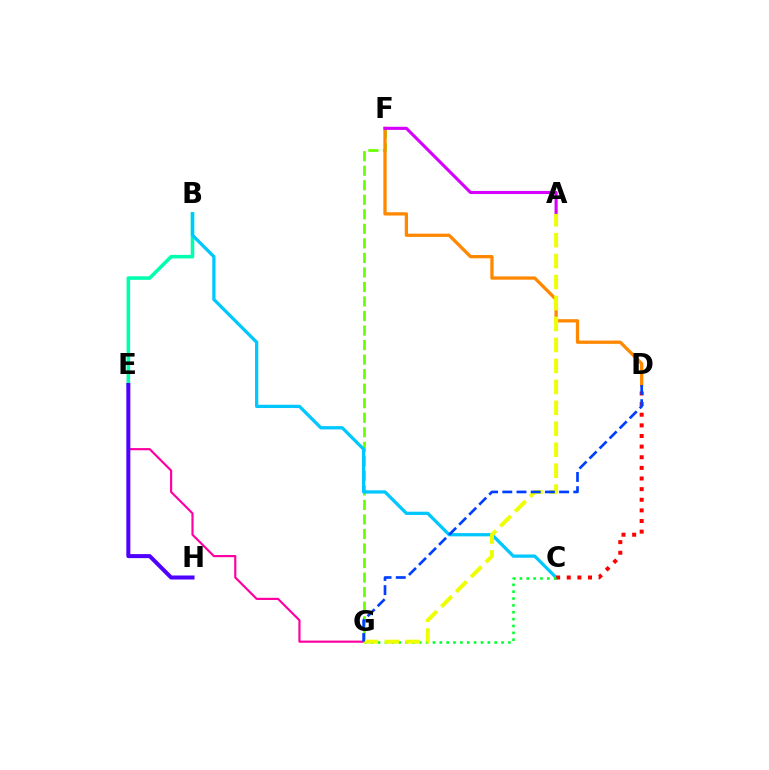{('F', 'G'): [{'color': '#66ff00', 'line_style': 'dashed', 'thickness': 1.97}], ('B', 'E'): [{'color': '#00ffaf', 'line_style': 'solid', 'thickness': 2.58}], ('B', 'C'): [{'color': '#00c7ff', 'line_style': 'solid', 'thickness': 2.35}], ('C', 'D'): [{'color': '#ff0000', 'line_style': 'dotted', 'thickness': 2.89}], ('D', 'F'): [{'color': '#ff8800', 'line_style': 'solid', 'thickness': 2.36}], ('C', 'G'): [{'color': '#00ff27', 'line_style': 'dotted', 'thickness': 1.86}], ('E', 'G'): [{'color': '#ff00a0', 'line_style': 'solid', 'thickness': 1.56}], ('A', 'F'): [{'color': '#d600ff', 'line_style': 'solid', 'thickness': 2.24}], ('A', 'G'): [{'color': '#eeff00', 'line_style': 'dashed', 'thickness': 2.85}], ('D', 'G'): [{'color': '#003fff', 'line_style': 'dashed', 'thickness': 1.93}], ('E', 'H'): [{'color': '#4f00ff', 'line_style': 'solid', 'thickness': 2.89}]}